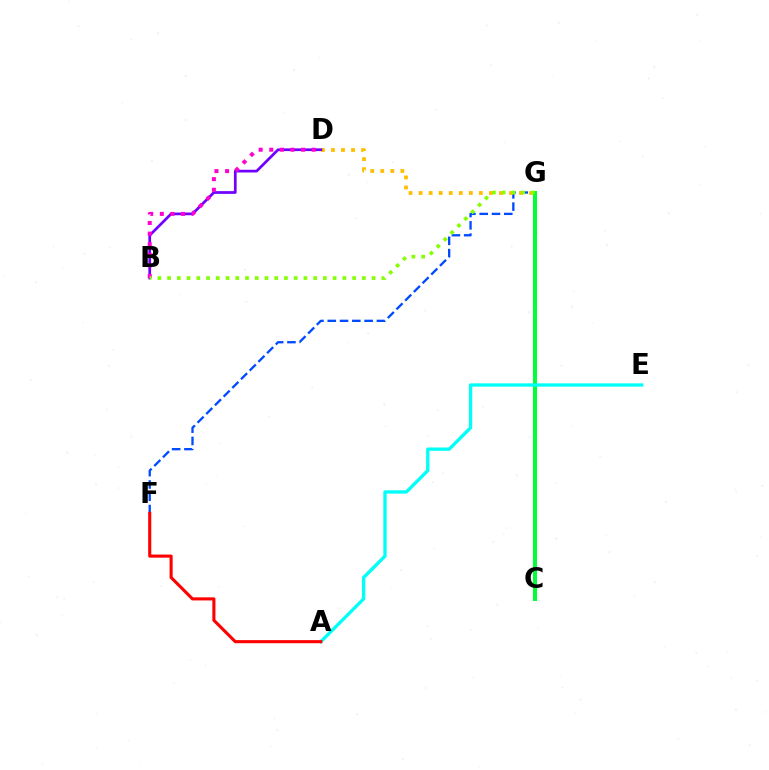{('F', 'G'): [{'color': '#004bff', 'line_style': 'dashed', 'thickness': 1.67}], ('D', 'G'): [{'color': '#ffbd00', 'line_style': 'dotted', 'thickness': 2.73}], ('C', 'G'): [{'color': '#00ff39', 'line_style': 'solid', 'thickness': 2.87}], ('A', 'E'): [{'color': '#00fff6', 'line_style': 'solid', 'thickness': 2.39}], ('B', 'D'): [{'color': '#7200ff', 'line_style': 'solid', 'thickness': 1.96}, {'color': '#ff00cf', 'line_style': 'dotted', 'thickness': 2.88}], ('B', 'G'): [{'color': '#84ff00', 'line_style': 'dotted', 'thickness': 2.65}], ('A', 'F'): [{'color': '#ff0000', 'line_style': 'solid', 'thickness': 2.23}]}